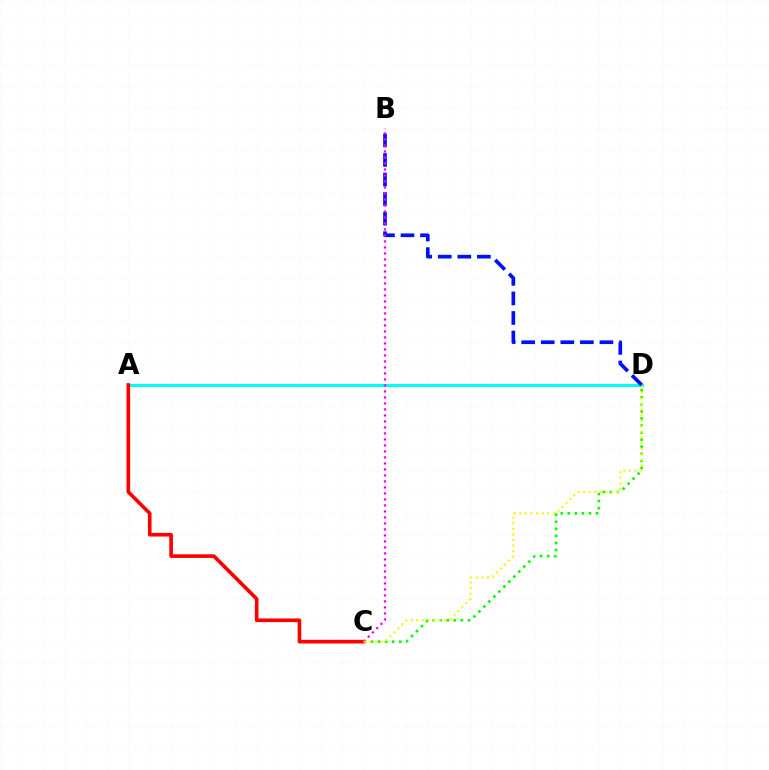{('A', 'D'): [{'color': '#00fff6', 'line_style': 'solid', 'thickness': 2.21}], ('B', 'D'): [{'color': '#0010ff', 'line_style': 'dashed', 'thickness': 2.66}], ('C', 'D'): [{'color': '#08ff00', 'line_style': 'dotted', 'thickness': 1.92}, {'color': '#fcf500', 'line_style': 'dotted', 'thickness': 1.52}], ('B', 'C'): [{'color': '#ee00ff', 'line_style': 'dotted', 'thickness': 1.63}], ('A', 'C'): [{'color': '#ff0000', 'line_style': 'solid', 'thickness': 2.62}]}